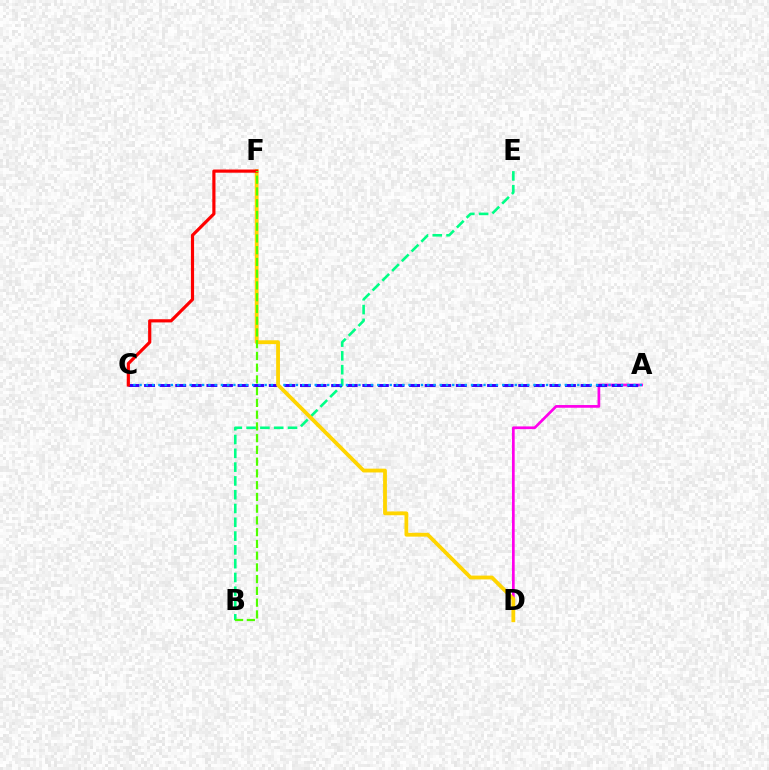{('A', 'D'): [{'color': '#ff00ed', 'line_style': 'solid', 'thickness': 1.95}], ('B', 'E'): [{'color': '#00ff86', 'line_style': 'dashed', 'thickness': 1.87}], ('A', 'C'): [{'color': '#3700ff', 'line_style': 'dashed', 'thickness': 2.12}, {'color': '#009eff', 'line_style': 'dotted', 'thickness': 1.7}], ('D', 'F'): [{'color': '#ffd500', 'line_style': 'solid', 'thickness': 2.75}], ('C', 'F'): [{'color': '#ff0000', 'line_style': 'solid', 'thickness': 2.29}], ('B', 'F'): [{'color': '#4fff00', 'line_style': 'dashed', 'thickness': 1.6}]}